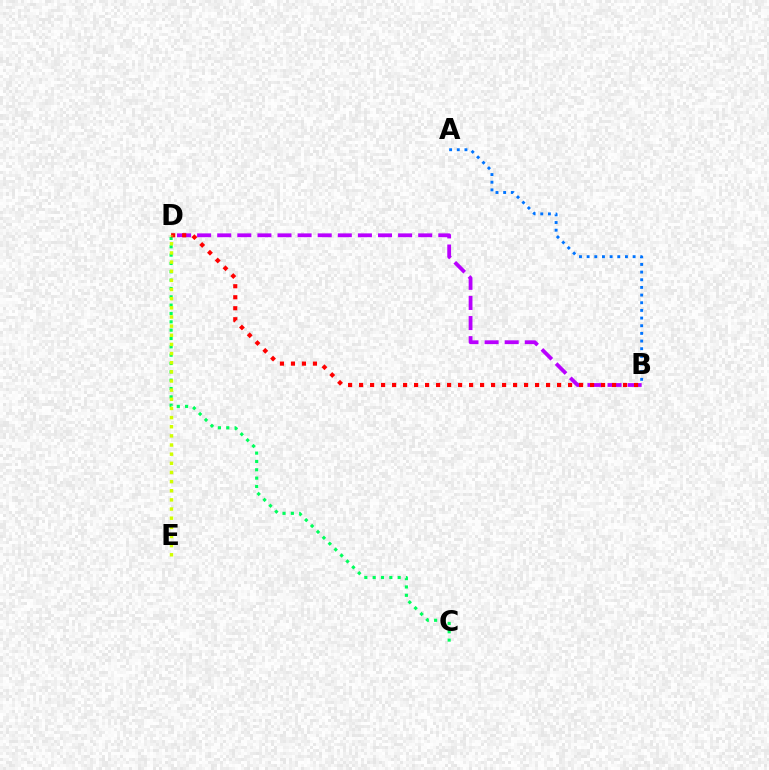{('A', 'B'): [{'color': '#0074ff', 'line_style': 'dotted', 'thickness': 2.08}], ('C', 'D'): [{'color': '#00ff5c', 'line_style': 'dotted', 'thickness': 2.27}], ('B', 'D'): [{'color': '#b900ff', 'line_style': 'dashed', 'thickness': 2.73}, {'color': '#ff0000', 'line_style': 'dotted', 'thickness': 2.99}], ('D', 'E'): [{'color': '#d1ff00', 'line_style': 'dotted', 'thickness': 2.49}]}